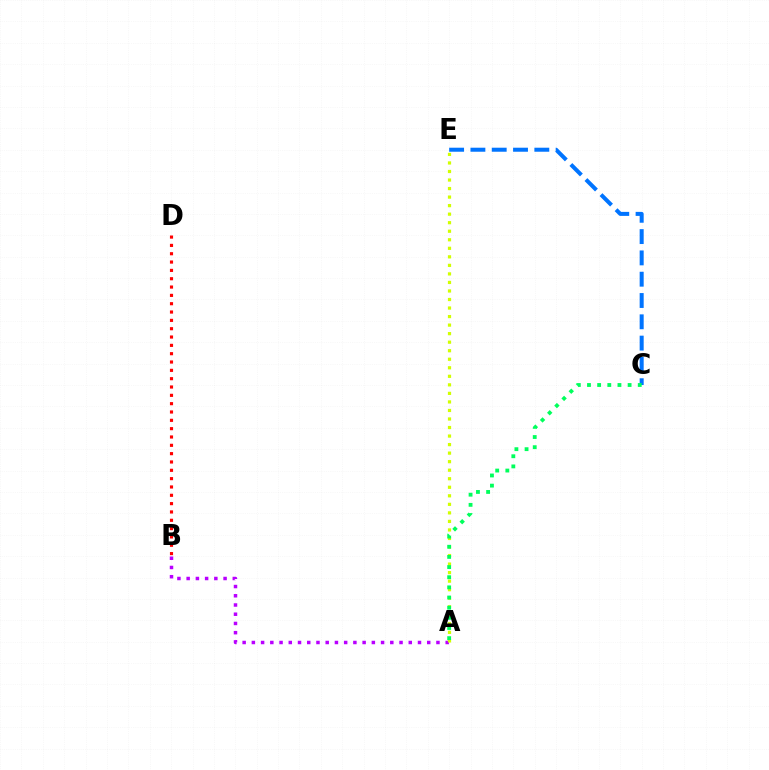{('A', 'B'): [{'color': '#b900ff', 'line_style': 'dotted', 'thickness': 2.51}], ('B', 'D'): [{'color': '#ff0000', 'line_style': 'dotted', 'thickness': 2.26}], ('C', 'E'): [{'color': '#0074ff', 'line_style': 'dashed', 'thickness': 2.89}], ('A', 'E'): [{'color': '#d1ff00', 'line_style': 'dotted', 'thickness': 2.32}], ('A', 'C'): [{'color': '#00ff5c', 'line_style': 'dotted', 'thickness': 2.76}]}